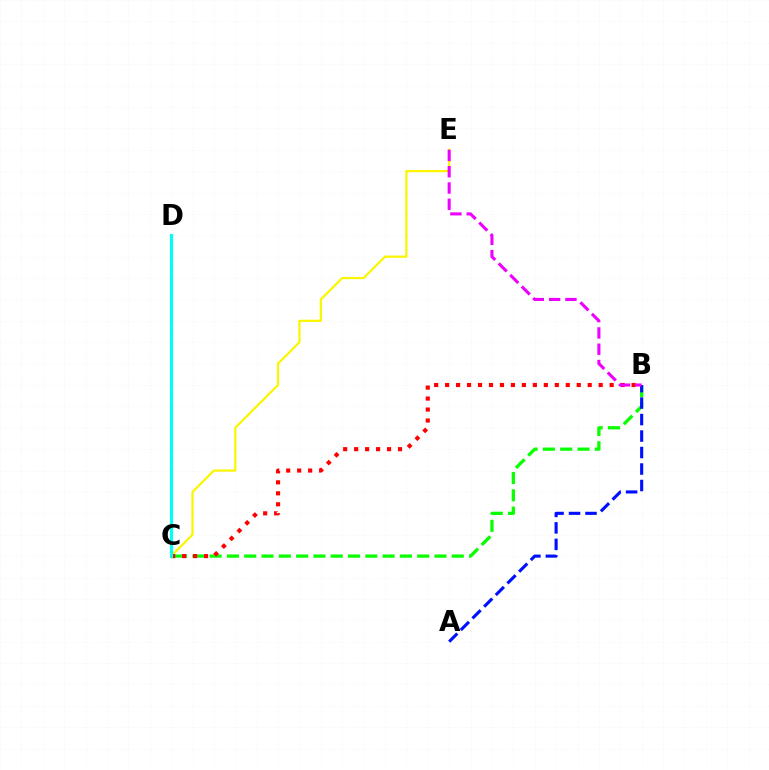{('C', 'E'): [{'color': '#fcf500', 'line_style': 'solid', 'thickness': 1.6}], ('B', 'C'): [{'color': '#08ff00', 'line_style': 'dashed', 'thickness': 2.35}, {'color': '#ff0000', 'line_style': 'dotted', 'thickness': 2.98}], ('A', 'B'): [{'color': '#0010ff', 'line_style': 'dashed', 'thickness': 2.24}], ('B', 'E'): [{'color': '#ee00ff', 'line_style': 'dashed', 'thickness': 2.21}], ('C', 'D'): [{'color': '#00fff6', 'line_style': 'solid', 'thickness': 2.26}]}